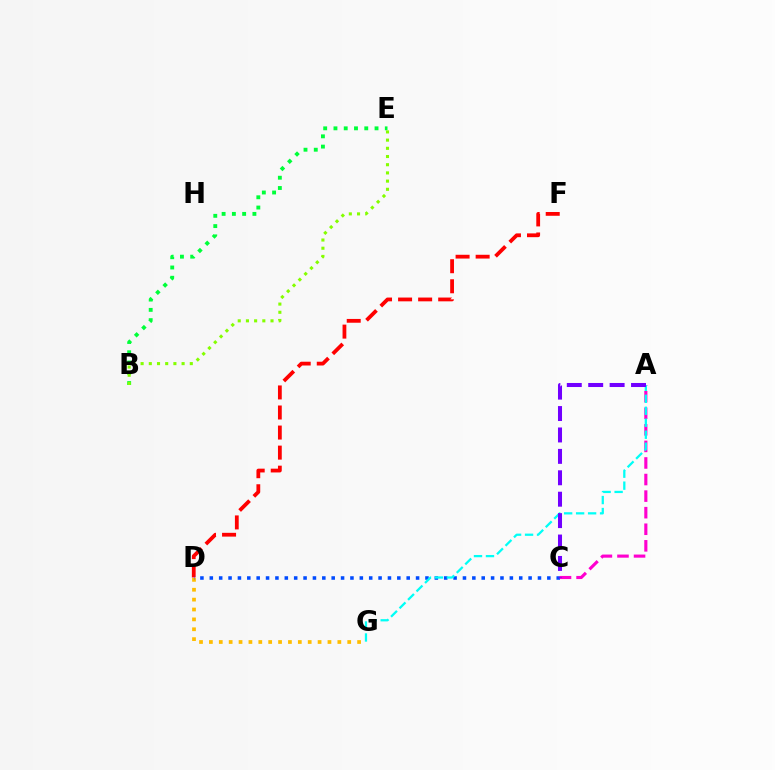{('B', 'E'): [{'color': '#00ff39', 'line_style': 'dotted', 'thickness': 2.79}, {'color': '#84ff00', 'line_style': 'dotted', 'thickness': 2.23}], ('D', 'F'): [{'color': '#ff0000', 'line_style': 'dashed', 'thickness': 2.72}], ('D', 'G'): [{'color': '#ffbd00', 'line_style': 'dotted', 'thickness': 2.68}], ('C', 'D'): [{'color': '#004bff', 'line_style': 'dotted', 'thickness': 2.55}], ('A', 'C'): [{'color': '#ff00cf', 'line_style': 'dashed', 'thickness': 2.25}, {'color': '#7200ff', 'line_style': 'dashed', 'thickness': 2.91}], ('A', 'G'): [{'color': '#00fff6', 'line_style': 'dashed', 'thickness': 1.63}]}